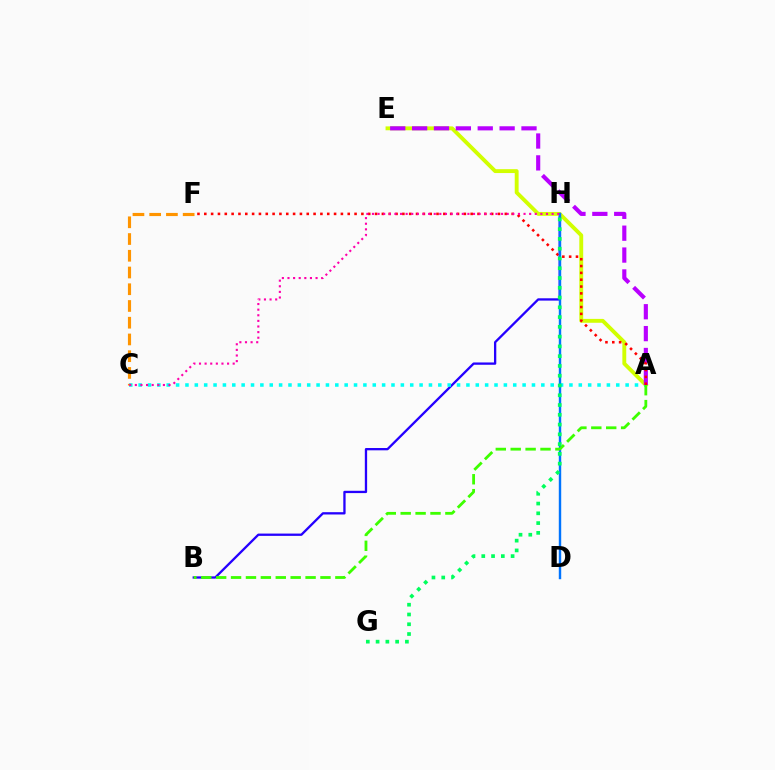{('B', 'H'): [{'color': '#2500ff', 'line_style': 'solid', 'thickness': 1.66}], ('A', 'E'): [{'color': '#d1ff00', 'line_style': 'solid', 'thickness': 2.79}, {'color': '#b900ff', 'line_style': 'dashed', 'thickness': 2.97}], ('A', 'C'): [{'color': '#00fff6', 'line_style': 'dotted', 'thickness': 2.54}], ('A', 'F'): [{'color': '#ff0000', 'line_style': 'dotted', 'thickness': 1.86}], ('C', 'F'): [{'color': '#ff9400', 'line_style': 'dashed', 'thickness': 2.27}], ('D', 'H'): [{'color': '#0074ff', 'line_style': 'solid', 'thickness': 1.74}], ('G', 'H'): [{'color': '#00ff5c', 'line_style': 'dotted', 'thickness': 2.65}], ('A', 'B'): [{'color': '#3dff00', 'line_style': 'dashed', 'thickness': 2.02}], ('C', 'H'): [{'color': '#ff00ac', 'line_style': 'dotted', 'thickness': 1.53}]}